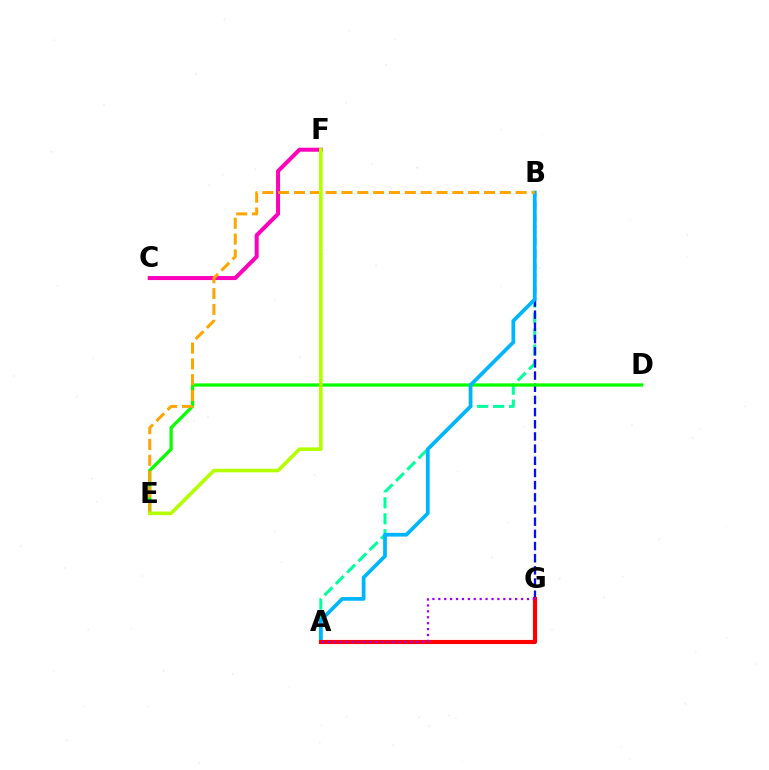{('C', 'F'): [{'color': '#ff00bd', 'line_style': 'solid', 'thickness': 2.89}], ('A', 'B'): [{'color': '#00ff9d', 'line_style': 'dashed', 'thickness': 2.17}, {'color': '#00b5ff', 'line_style': 'solid', 'thickness': 2.69}], ('B', 'G'): [{'color': '#0010ff', 'line_style': 'dashed', 'thickness': 1.65}], ('D', 'E'): [{'color': '#08ff00', 'line_style': 'solid', 'thickness': 2.35}], ('A', 'G'): [{'color': '#ff0000', 'line_style': 'solid', 'thickness': 2.98}, {'color': '#9b00ff', 'line_style': 'dotted', 'thickness': 1.61}], ('B', 'E'): [{'color': '#ffa500', 'line_style': 'dashed', 'thickness': 2.15}], ('E', 'F'): [{'color': '#b3ff00', 'line_style': 'solid', 'thickness': 2.59}]}